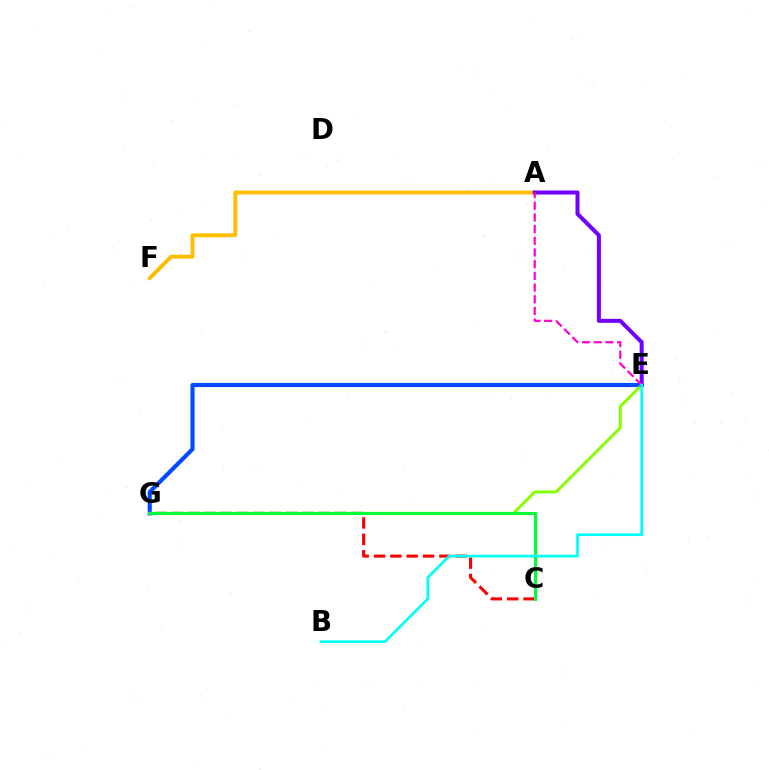{('A', 'F'): [{'color': '#ffbd00', 'line_style': 'solid', 'thickness': 2.8}], ('E', 'G'): [{'color': '#004bff', 'line_style': 'solid', 'thickness': 2.96}, {'color': '#84ff00', 'line_style': 'solid', 'thickness': 2.11}], ('C', 'G'): [{'color': '#ff0000', 'line_style': 'dashed', 'thickness': 2.22}, {'color': '#00ff39', 'line_style': 'solid', 'thickness': 2.21}], ('A', 'E'): [{'color': '#7200ff', 'line_style': 'solid', 'thickness': 2.89}, {'color': '#ff00cf', 'line_style': 'dashed', 'thickness': 1.59}], ('B', 'E'): [{'color': '#00fff6', 'line_style': 'solid', 'thickness': 1.92}]}